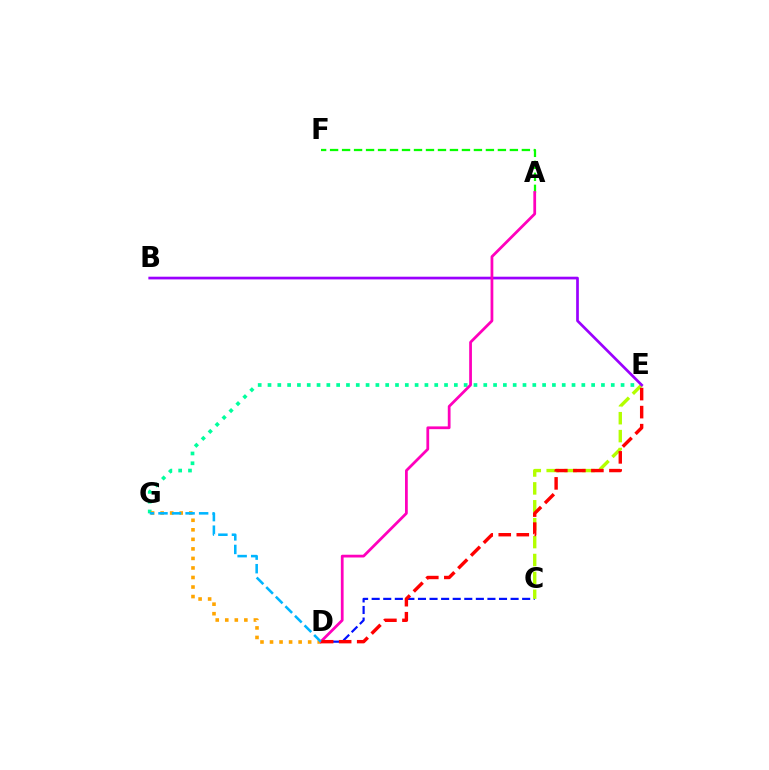{('E', 'G'): [{'color': '#00ff9d', 'line_style': 'dotted', 'thickness': 2.66}], ('D', 'G'): [{'color': '#ffa500', 'line_style': 'dotted', 'thickness': 2.59}, {'color': '#00b5ff', 'line_style': 'dashed', 'thickness': 1.84}], ('C', 'D'): [{'color': '#0010ff', 'line_style': 'dashed', 'thickness': 1.57}], ('A', 'F'): [{'color': '#08ff00', 'line_style': 'dashed', 'thickness': 1.63}], ('C', 'E'): [{'color': '#b3ff00', 'line_style': 'dashed', 'thickness': 2.43}], ('B', 'E'): [{'color': '#9b00ff', 'line_style': 'solid', 'thickness': 1.94}], ('A', 'D'): [{'color': '#ff00bd', 'line_style': 'solid', 'thickness': 1.99}], ('D', 'E'): [{'color': '#ff0000', 'line_style': 'dashed', 'thickness': 2.45}]}